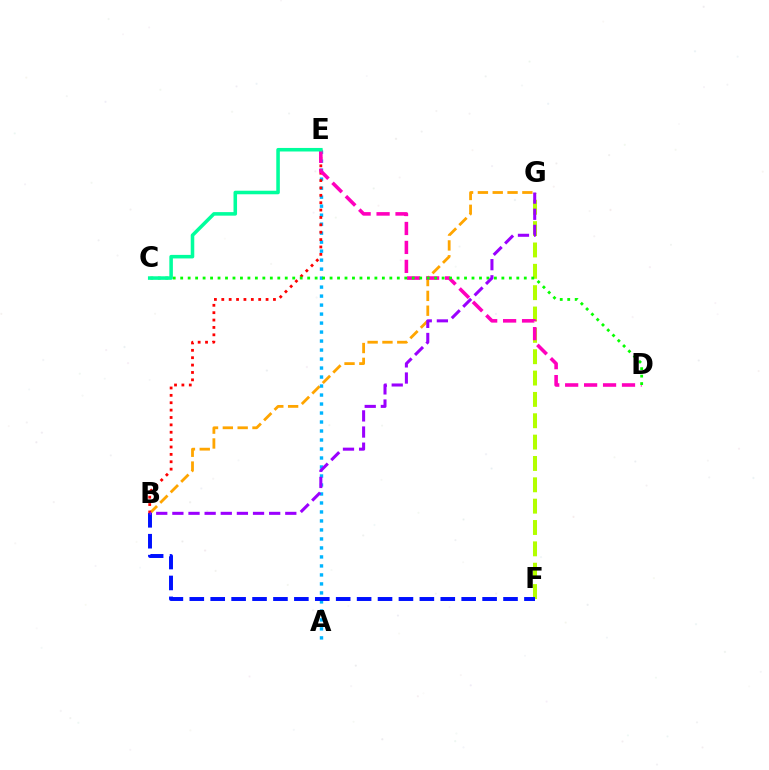{('B', 'G'): [{'color': '#ffa500', 'line_style': 'dashed', 'thickness': 2.01}, {'color': '#9b00ff', 'line_style': 'dashed', 'thickness': 2.19}], ('F', 'G'): [{'color': '#b3ff00', 'line_style': 'dashed', 'thickness': 2.9}], ('A', 'E'): [{'color': '#00b5ff', 'line_style': 'dotted', 'thickness': 2.44}], ('B', 'F'): [{'color': '#0010ff', 'line_style': 'dashed', 'thickness': 2.84}], ('B', 'E'): [{'color': '#ff0000', 'line_style': 'dotted', 'thickness': 2.0}], ('D', 'E'): [{'color': '#ff00bd', 'line_style': 'dashed', 'thickness': 2.57}], ('C', 'D'): [{'color': '#08ff00', 'line_style': 'dotted', 'thickness': 2.03}], ('C', 'E'): [{'color': '#00ff9d', 'line_style': 'solid', 'thickness': 2.55}]}